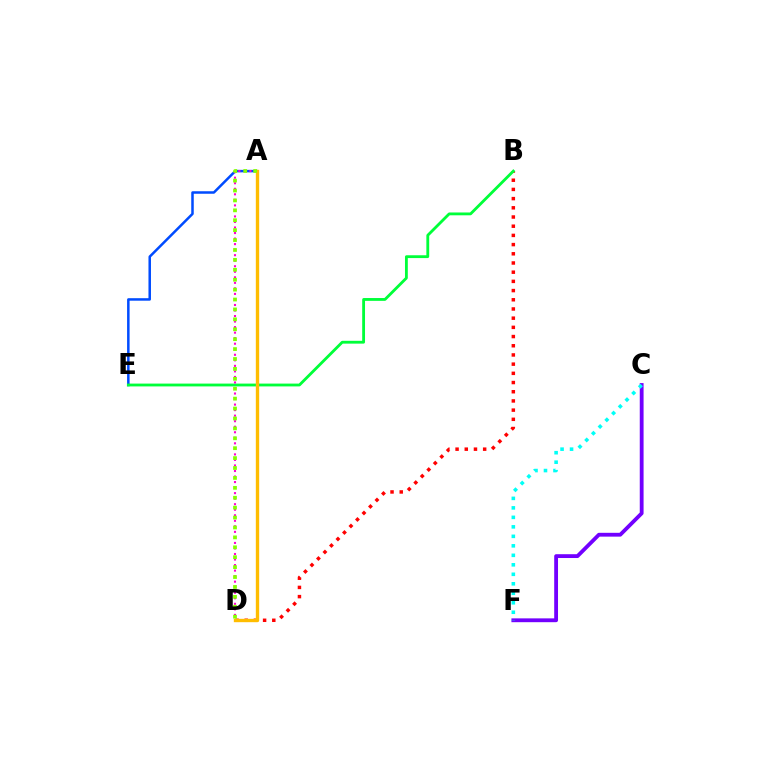{('B', 'D'): [{'color': '#ff0000', 'line_style': 'dotted', 'thickness': 2.5}], ('C', 'F'): [{'color': '#7200ff', 'line_style': 'solid', 'thickness': 2.75}, {'color': '#00fff6', 'line_style': 'dotted', 'thickness': 2.58}], ('A', 'E'): [{'color': '#004bff', 'line_style': 'solid', 'thickness': 1.8}], ('B', 'E'): [{'color': '#00ff39', 'line_style': 'solid', 'thickness': 2.03}], ('A', 'D'): [{'color': '#ff00cf', 'line_style': 'dotted', 'thickness': 1.5}, {'color': '#ffbd00', 'line_style': 'solid', 'thickness': 2.42}, {'color': '#84ff00', 'line_style': 'dotted', 'thickness': 2.69}]}